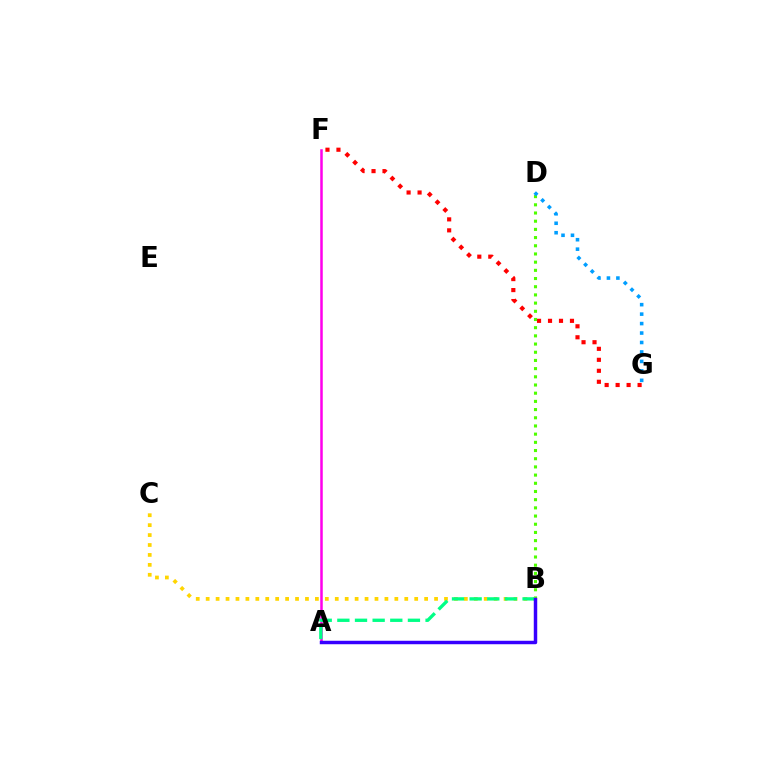{('A', 'F'): [{'color': '#ff00ed', 'line_style': 'solid', 'thickness': 1.81}], ('F', 'G'): [{'color': '#ff0000', 'line_style': 'dotted', 'thickness': 2.98}], ('B', 'D'): [{'color': '#4fff00', 'line_style': 'dotted', 'thickness': 2.23}], ('B', 'C'): [{'color': '#ffd500', 'line_style': 'dotted', 'thickness': 2.7}], ('A', 'B'): [{'color': '#00ff86', 'line_style': 'dashed', 'thickness': 2.4}, {'color': '#3700ff', 'line_style': 'solid', 'thickness': 2.49}], ('D', 'G'): [{'color': '#009eff', 'line_style': 'dotted', 'thickness': 2.57}]}